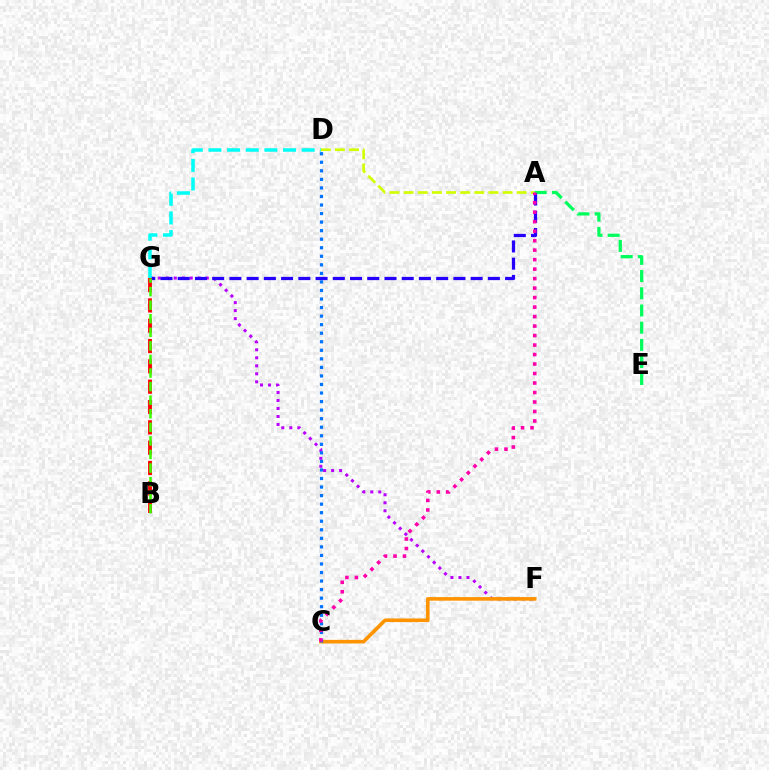{('A', 'D'): [{'color': '#d1ff00', 'line_style': 'dashed', 'thickness': 1.92}], ('A', 'E'): [{'color': '#00ff5c', 'line_style': 'dashed', 'thickness': 2.34}], ('F', 'G'): [{'color': '#b900ff', 'line_style': 'dotted', 'thickness': 2.18}], ('A', 'G'): [{'color': '#2500ff', 'line_style': 'dashed', 'thickness': 2.34}], ('B', 'G'): [{'color': '#ff0000', 'line_style': 'dashed', 'thickness': 2.76}, {'color': '#3dff00', 'line_style': 'dashed', 'thickness': 1.84}], ('D', 'G'): [{'color': '#00fff6', 'line_style': 'dashed', 'thickness': 2.53}], ('C', 'F'): [{'color': '#ff9400', 'line_style': 'solid', 'thickness': 2.6}], ('C', 'D'): [{'color': '#0074ff', 'line_style': 'dotted', 'thickness': 2.32}], ('A', 'C'): [{'color': '#ff00ac', 'line_style': 'dotted', 'thickness': 2.58}]}